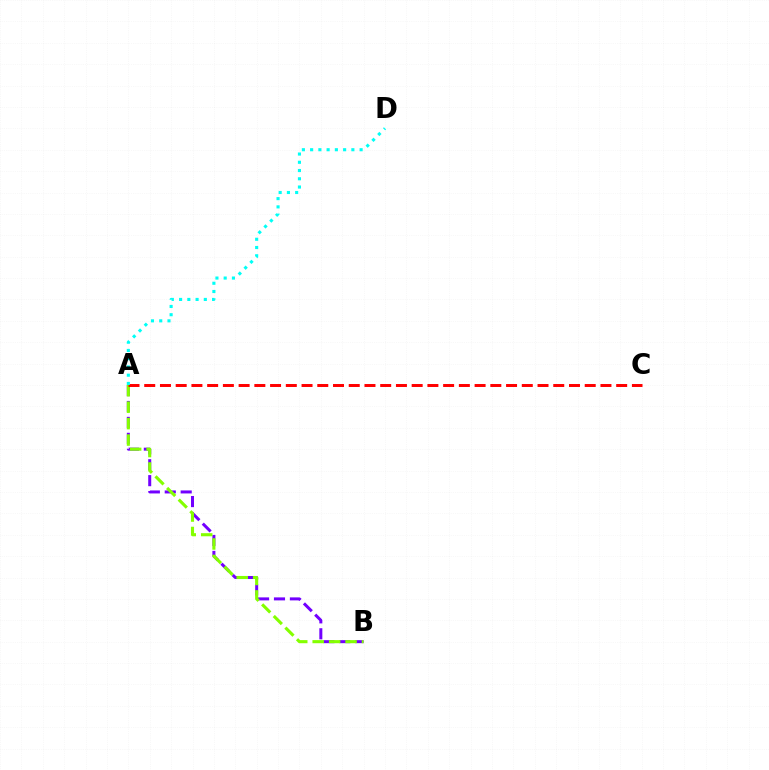{('A', 'B'): [{'color': '#7200ff', 'line_style': 'dashed', 'thickness': 2.16}, {'color': '#84ff00', 'line_style': 'dashed', 'thickness': 2.23}], ('A', 'C'): [{'color': '#ff0000', 'line_style': 'dashed', 'thickness': 2.14}], ('A', 'D'): [{'color': '#00fff6', 'line_style': 'dotted', 'thickness': 2.24}]}